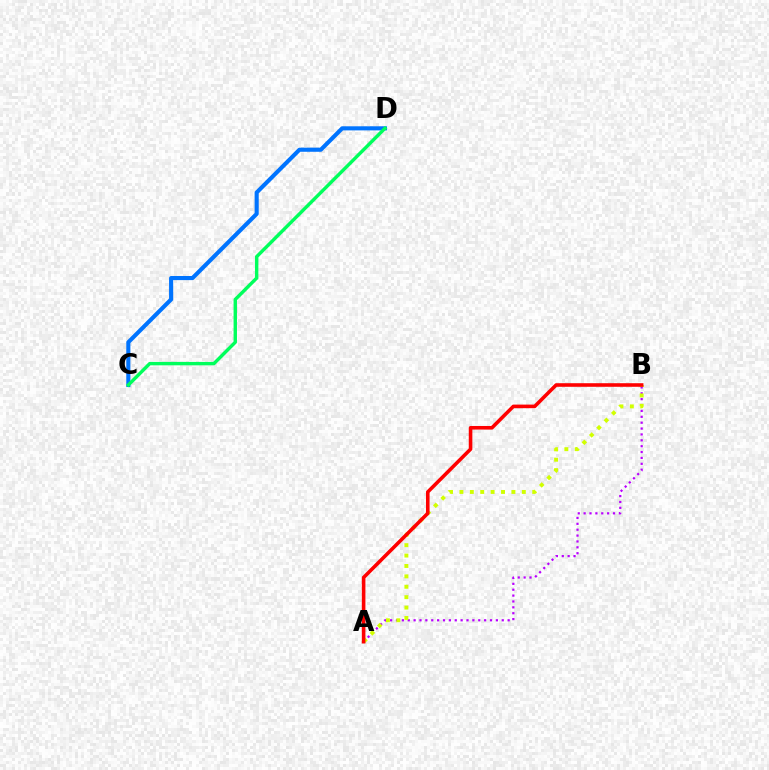{('C', 'D'): [{'color': '#0074ff', 'line_style': 'solid', 'thickness': 2.96}, {'color': '#00ff5c', 'line_style': 'solid', 'thickness': 2.45}], ('A', 'B'): [{'color': '#b900ff', 'line_style': 'dotted', 'thickness': 1.6}, {'color': '#d1ff00', 'line_style': 'dotted', 'thickness': 2.83}, {'color': '#ff0000', 'line_style': 'solid', 'thickness': 2.58}]}